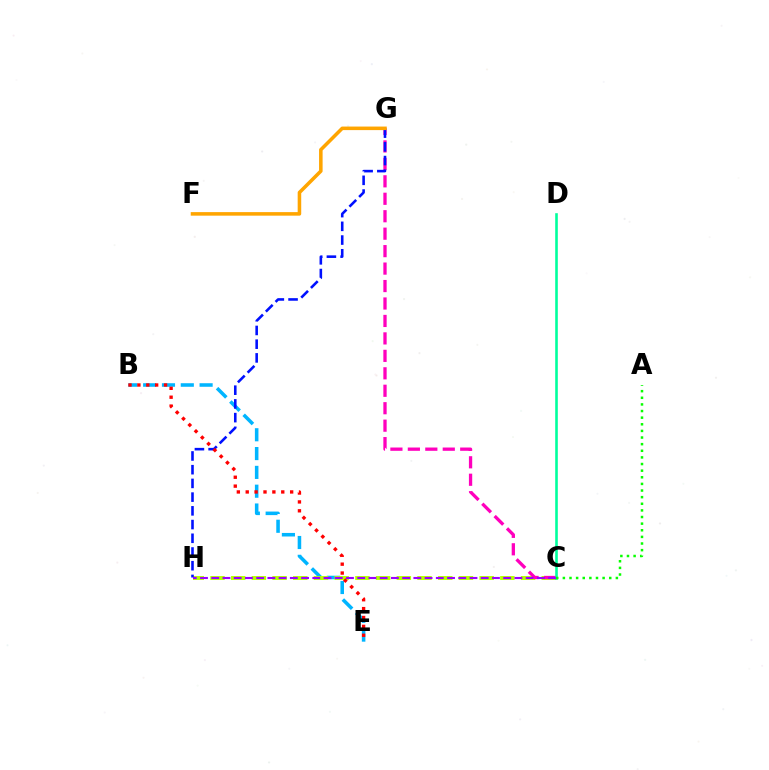{('B', 'E'): [{'color': '#00b5ff', 'line_style': 'dashed', 'thickness': 2.56}, {'color': '#ff0000', 'line_style': 'dotted', 'thickness': 2.41}], ('C', 'H'): [{'color': '#b3ff00', 'line_style': 'dashed', 'thickness': 2.81}, {'color': '#9b00ff', 'line_style': 'dashed', 'thickness': 1.53}], ('C', 'G'): [{'color': '#ff00bd', 'line_style': 'dashed', 'thickness': 2.37}], ('C', 'D'): [{'color': '#00ff9d', 'line_style': 'solid', 'thickness': 1.88}], ('G', 'H'): [{'color': '#0010ff', 'line_style': 'dashed', 'thickness': 1.86}], ('A', 'C'): [{'color': '#08ff00', 'line_style': 'dotted', 'thickness': 1.8}], ('F', 'G'): [{'color': '#ffa500', 'line_style': 'solid', 'thickness': 2.55}]}